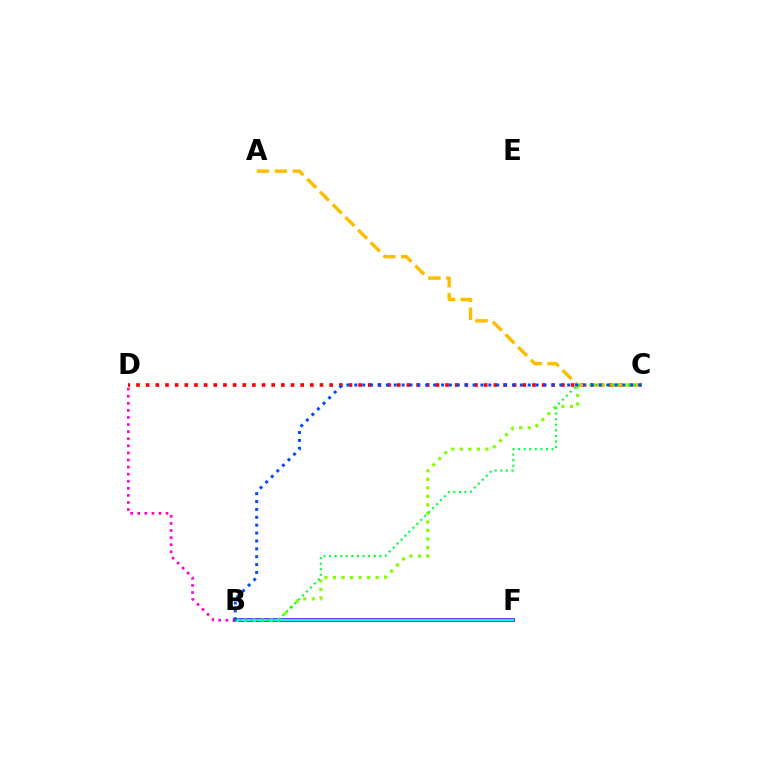{('B', 'F'): [{'color': '#7200ff', 'line_style': 'solid', 'thickness': 2.73}, {'color': '#00fff6', 'line_style': 'solid', 'thickness': 1.67}], ('B', 'C'): [{'color': '#84ff00', 'line_style': 'dotted', 'thickness': 2.32}, {'color': '#00ff39', 'line_style': 'dotted', 'thickness': 1.52}, {'color': '#004bff', 'line_style': 'dotted', 'thickness': 2.14}], ('C', 'D'): [{'color': '#ff0000', 'line_style': 'dotted', 'thickness': 2.62}], ('A', 'C'): [{'color': '#ffbd00', 'line_style': 'dashed', 'thickness': 2.44}], ('B', 'D'): [{'color': '#ff00cf', 'line_style': 'dotted', 'thickness': 1.92}]}